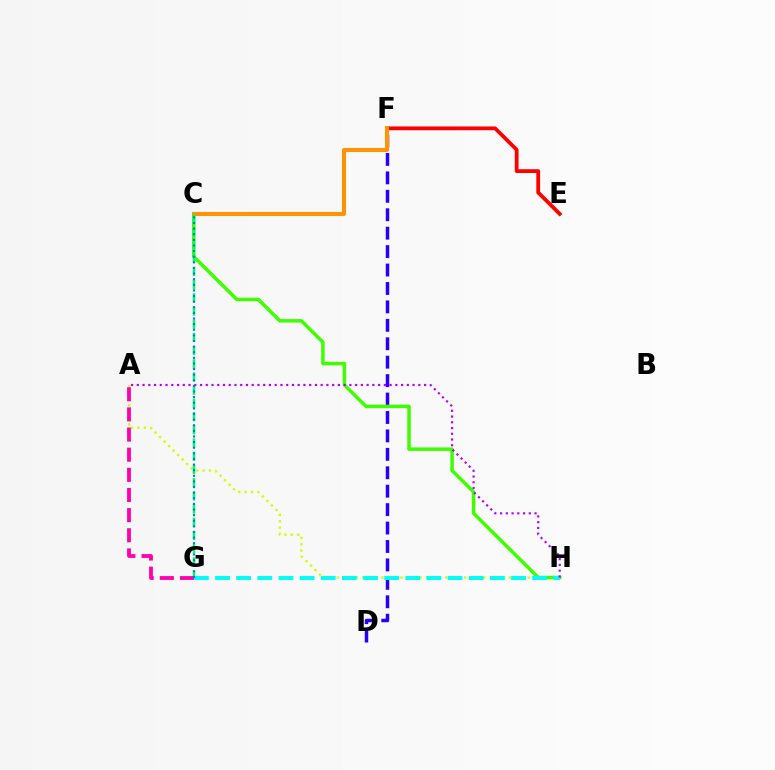{('A', 'H'): [{'color': '#d1ff00', 'line_style': 'dotted', 'thickness': 1.73}, {'color': '#b900ff', 'line_style': 'dotted', 'thickness': 1.56}], ('D', 'F'): [{'color': '#2500ff', 'line_style': 'dashed', 'thickness': 2.5}], ('C', 'H'): [{'color': '#3dff00', 'line_style': 'solid', 'thickness': 2.51}], ('E', 'F'): [{'color': '#ff0000', 'line_style': 'solid', 'thickness': 2.73}], ('G', 'H'): [{'color': '#00fff6', 'line_style': 'dashed', 'thickness': 2.87}], ('C', 'F'): [{'color': '#ff9400', 'line_style': 'solid', 'thickness': 2.92}], ('C', 'G'): [{'color': '#00ff5c', 'line_style': 'dashed', 'thickness': 1.79}, {'color': '#0074ff', 'line_style': 'dotted', 'thickness': 1.53}], ('A', 'G'): [{'color': '#ff00ac', 'line_style': 'dashed', 'thickness': 2.74}]}